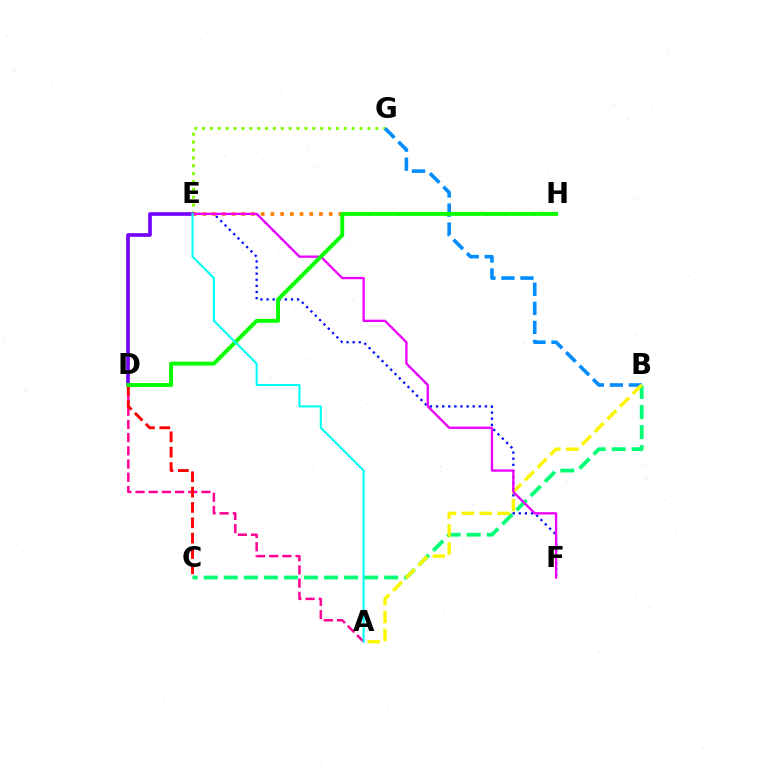{('E', 'G'): [{'color': '#84ff00', 'line_style': 'dotted', 'thickness': 2.14}], ('A', 'D'): [{'color': '#ff0094', 'line_style': 'dashed', 'thickness': 1.79}], ('E', 'F'): [{'color': '#0010ff', 'line_style': 'dotted', 'thickness': 1.66}, {'color': '#ee00ff', 'line_style': 'solid', 'thickness': 1.67}], ('B', 'G'): [{'color': '#008cff', 'line_style': 'dashed', 'thickness': 2.59}], ('B', 'C'): [{'color': '#00ff74', 'line_style': 'dashed', 'thickness': 2.72}], ('D', 'E'): [{'color': '#7200ff', 'line_style': 'solid', 'thickness': 2.64}], ('A', 'B'): [{'color': '#fcf500', 'line_style': 'dashed', 'thickness': 2.44}], ('E', 'H'): [{'color': '#ff7c00', 'line_style': 'dotted', 'thickness': 2.64}], ('C', 'D'): [{'color': '#ff0000', 'line_style': 'dashed', 'thickness': 2.08}], ('D', 'H'): [{'color': '#08ff00', 'line_style': 'solid', 'thickness': 2.82}], ('A', 'E'): [{'color': '#00fff6', 'line_style': 'solid', 'thickness': 1.5}]}